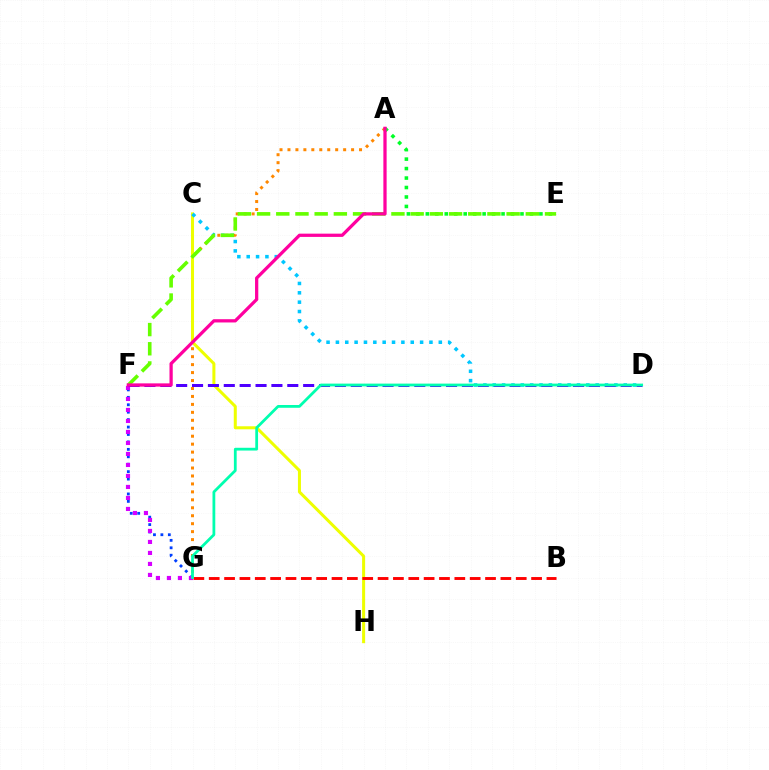{('F', 'G'): [{'color': '#003fff', 'line_style': 'dotted', 'thickness': 2.02}, {'color': '#d600ff', 'line_style': 'dotted', 'thickness': 2.99}], ('A', 'G'): [{'color': '#ff8800', 'line_style': 'dotted', 'thickness': 2.16}], ('A', 'E'): [{'color': '#00ff27', 'line_style': 'dotted', 'thickness': 2.57}], ('C', 'H'): [{'color': '#eeff00', 'line_style': 'solid', 'thickness': 2.18}], ('B', 'G'): [{'color': '#ff0000', 'line_style': 'dashed', 'thickness': 2.09}], ('C', 'D'): [{'color': '#00c7ff', 'line_style': 'dotted', 'thickness': 2.54}], ('E', 'F'): [{'color': '#66ff00', 'line_style': 'dashed', 'thickness': 2.61}], ('D', 'F'): [{'color': '#4f00ff', 'line_style': 'dashed', 'thickness': 2.16}], ('D', 'G'): [{'color': '#00ffaf', 'line_style': 'solid', 'thickness': 2.0}], ('A', 'F'): [{'color': '#ff00a0', 'line_style': 'solid', 'thickness': 2.34}]}